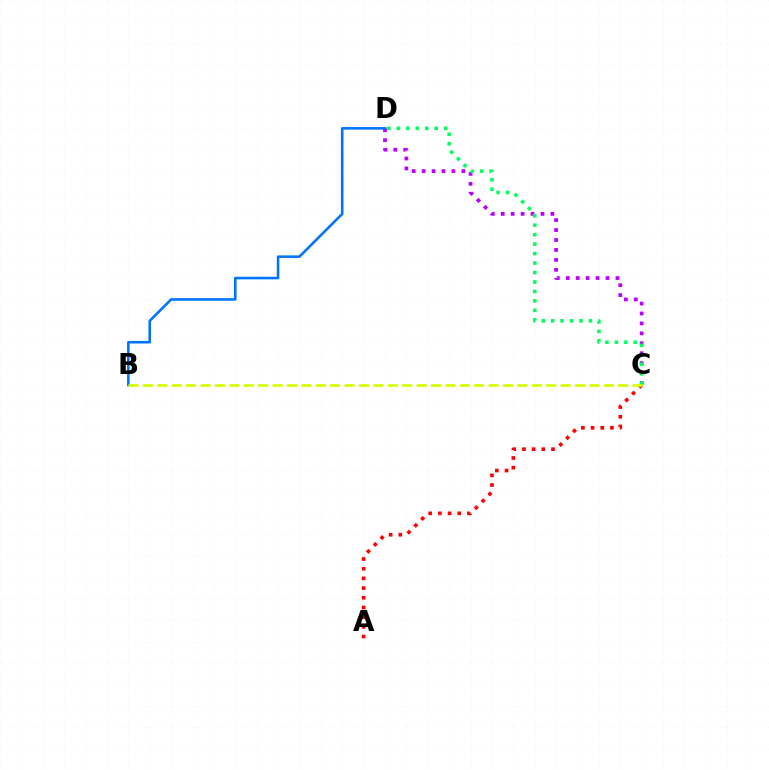{('C', 'D'): [{'color': '#b900ff', 'line_style': 'dotted', 'thickness': 2.7}, {'color': '#00ff5c', 'line_style': 'dotted', 'thickness': 2.57}], ('A', 'C'): [{'color': '#ff0000', 'line_style': 'dotted', 'thickness': 2.63}], ('B', 'D'): [{'color': '#0074ff', 'line_style': 'solid', 'thickness': 1.86}], ('B', 'C'): [{'color': '#d1ff00', 'line_style': 'dashed', 'thickness': 1.96}]}